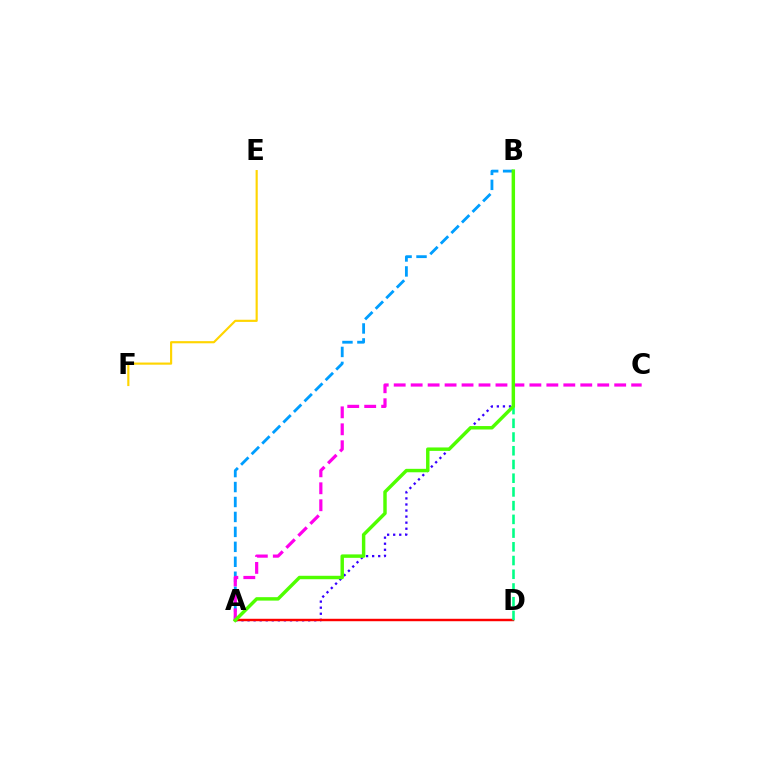{('A', 'B'): [{'color': '#3700ff', 'line_style': 'dotted', 'thickness': 1.65}, {'color': '#009eff', 'line_style': 'dashed', 'thickness': 2.03}, {'color': '#4fff00', 'line_style': 'solid', 'thickness': 2.48}], ('A', 'D'): [{'color': '#ff0000', 'line_style': 'solid', 'thickness': 1.76}], ('B', 'D'): [{'color': '#00ff86', 'line_style': 'dashed', 'thickness': 1.86}], ('A', 'C'): [{'color': '#ff00ed', 'line_style': 'dashed', 'thickness': 2.3}], ('E', 'F'): [{'color': '#ffd500', 'line_style': 'solid', 'thickness': 1.56}]}